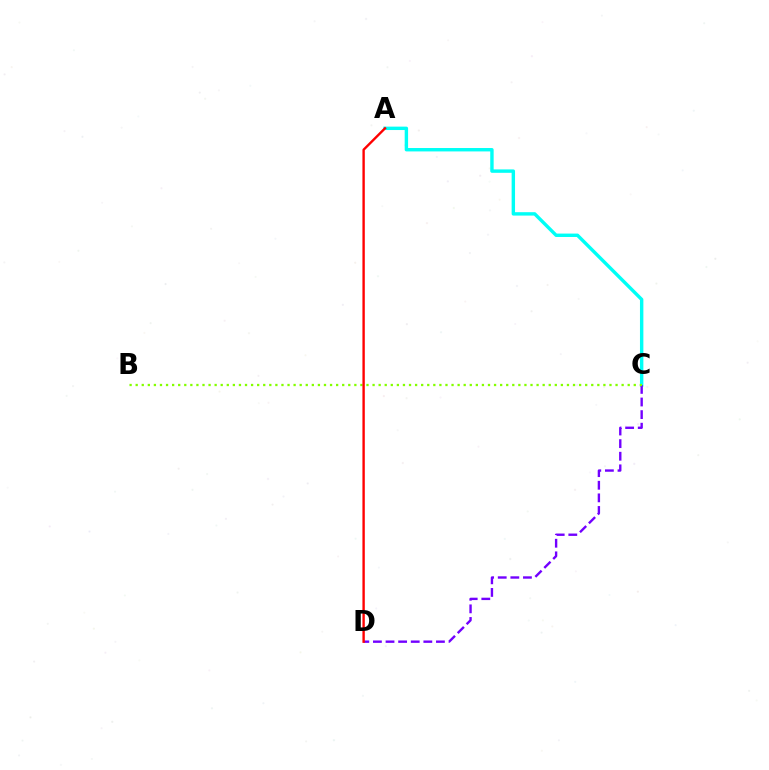{('A', 'C'): [{'color': '#00fff6', 'line_style': 'solid', 'thickness': 2.45}], ('C', 'D'): [{'color': '#7200ff', 'line_style': 'dashed', 'thickness': 1.71}], ('B', 'C'): [{'color': '#84ff00', 'line_style': 'dotted', 'thickness': 1.65}], ('A', 'D'): [{'color': '#ff0000', 'line_style': 'solid', 'thickness': 1.71}]}